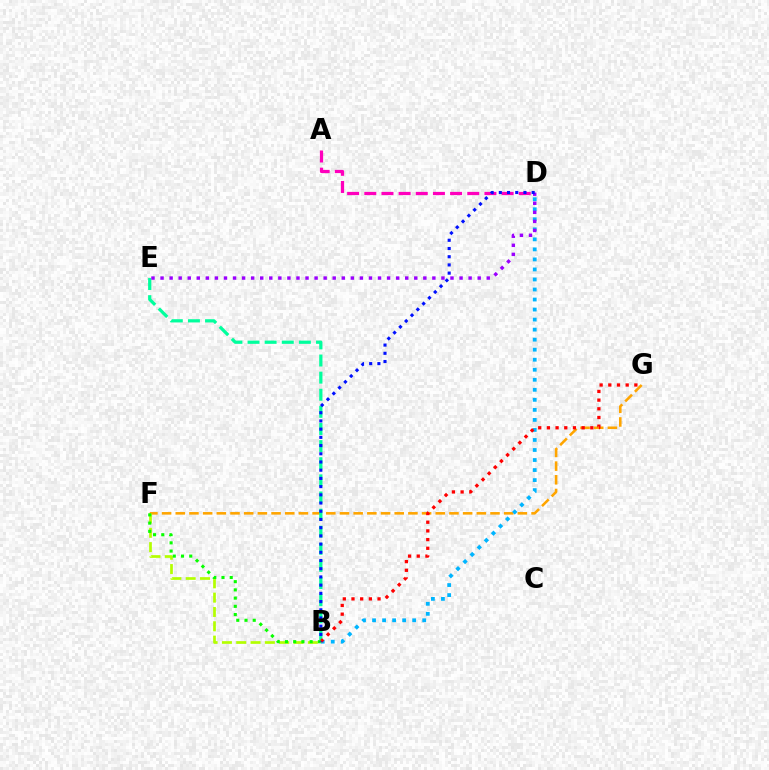{('F', 'G'): [{'color': '#ffa500', 'line_style': 'dashed', 'thickness': 1.86}], ('B', 'E'): [{'color': '#00ff9d', 'line_style': 'dashed', 'thickness': 2.33}], ('B', 'D'): [{'color': '#00b5ff', 'line_style': 'dotted', 'thickness': 2.73}, {'color': '#0010ff', 'line_style': 'dotted', 'thickness': 2.23}], ('B', 'G'): [{'color': '#ff0000', 'line_style': 'dotted', 'thickness': 2.36}], ('B', 'F'): [{'color': '#b3ff00', 'line_style': 'dashed', 'thickness': 1.94}, {'color': '#08ff00', 'line_style': 'dotted', 'thickness': 2.23}], ('A', 'D'): [{'color': '#ff00bd', 'line_style': 'dashed', 'thickness': 2.33}], ('D', 'E'): [{'color': '#9b00ff', 'line_style': 'dotted', 'thickness': 2.46}]}